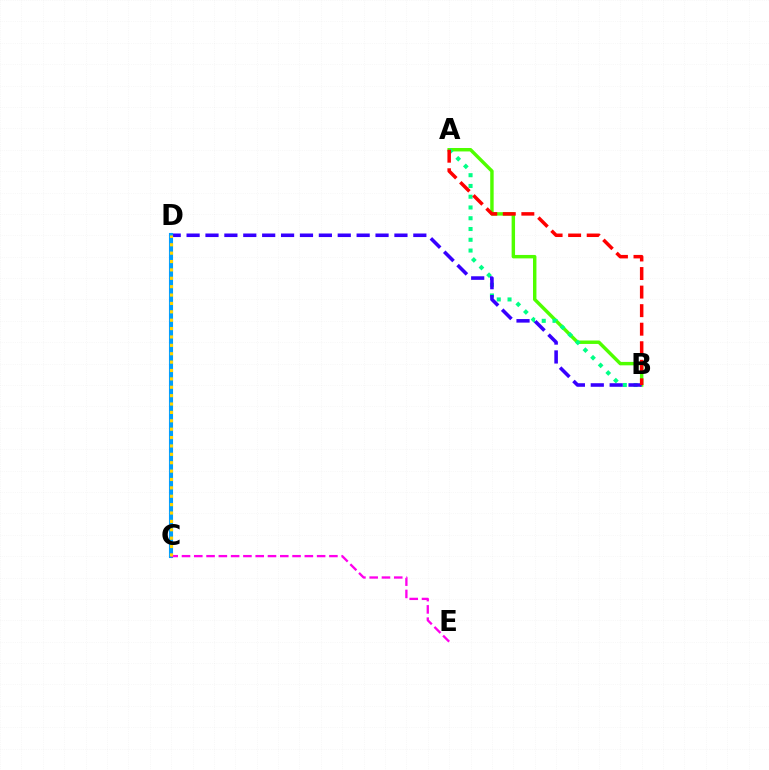{('A', 'B'): [{'color': '#4fff00', 'line_style': 'solid', 'thickness': 2.47}, {'color': '#00ff86', 'line_style': 'dotted', 'thickness': 2.92}, {'color': '#ff0000', 'line_style': 'dashed', 'thickness': 2.52}], ('B', 'D'): [{'color': '#3700ff', 'line_style': 'dashed', 'thickness': 2.57}], ('C', 'D'): [{'color': '#009eff', 'line_style': 'solid', 'thickness': 2.95}, {'color': '#ffd500', 'line_style': 'dotted', 'thickness': 2.28}], ('C', 'E'): [{'color': '#ff00ed', 'line_style': 'dashed', 'thickness': 1.67}]}